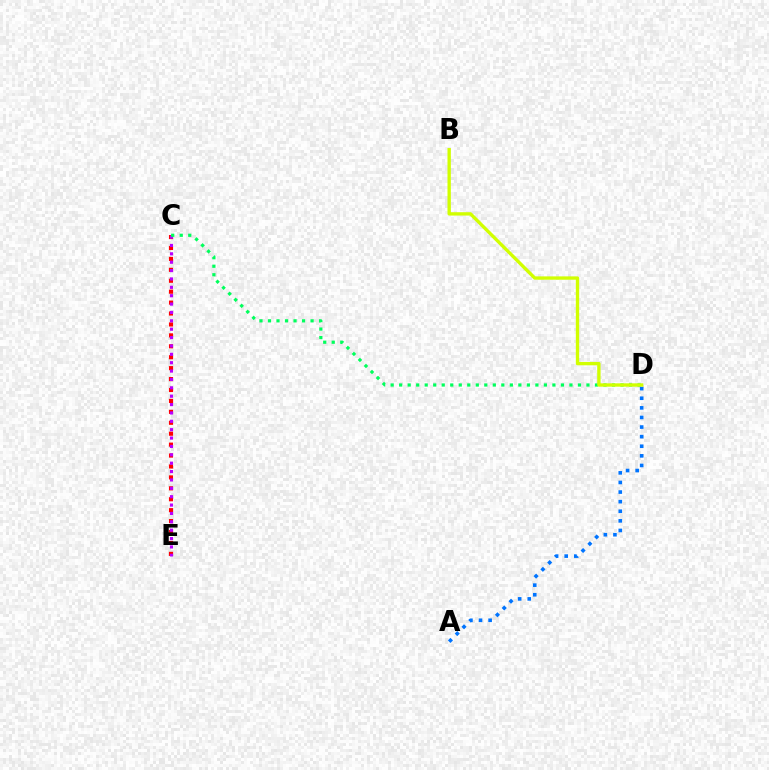{('C', 'E'): [{'color': '#ff0000', 'line_style': 'dotted', 'thickness': 2.97}, {'color': '#b900ff', 'line_style': 'dotted', 'thickness': 2.28}], ('C', 'D'): [{'color': '#00ff5c', 'line_style': 'dotted', 'thickness': 2.31}], ('A', 'D'): [{'color': '#0074ff', 'line_style': 'dotted', 'thickness': 2.61}], ('B', 'D'): [{'color': '#d1ff00', 'line_style': 'solid', 'thickness': 2.41}]}